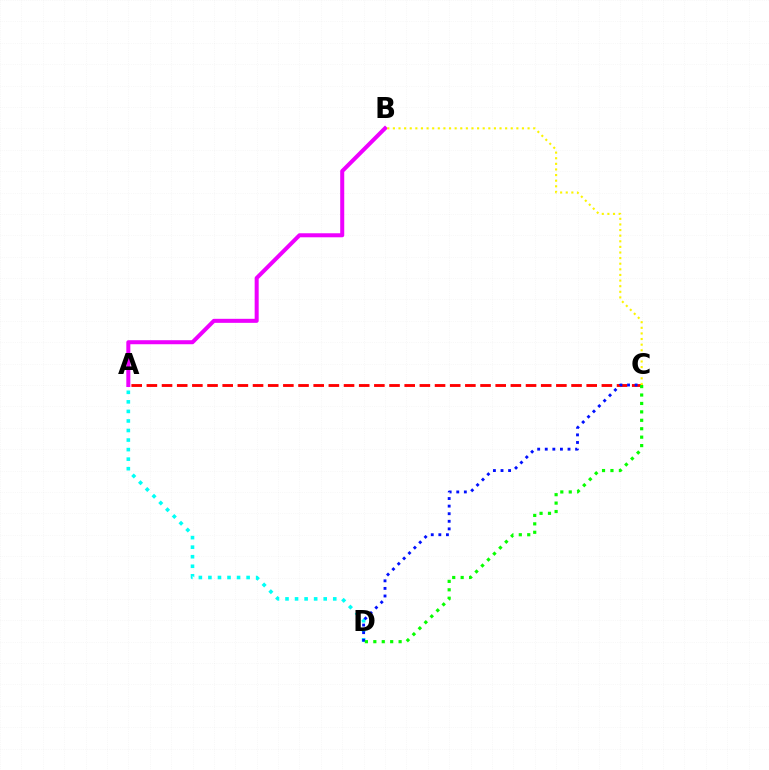{('A', 'C'): [{'color': '#ff0000', 'line_style': 'dashed', 'thickness': 2.06}], ('A', 'D'): [{'color': '#00fff6', 'line_style': 'dotted', 'thickness': 2.59}], ('A', 'B'): [{'color': '#ee00ff', 'line_style': 'solid', 'thickness': 2.9}], ('B', 'C'): [{'color': '#fcf500', 'line_style': 'dotted', 'thickness': 1.52}], ('C', 'D'): [{'color': '#0010ff', 'line_style': 'dotted', 'thickness': 2.06}, {'color': '#08ff00', 'line_style': 'dotted', 'thickness': 2.29}]}